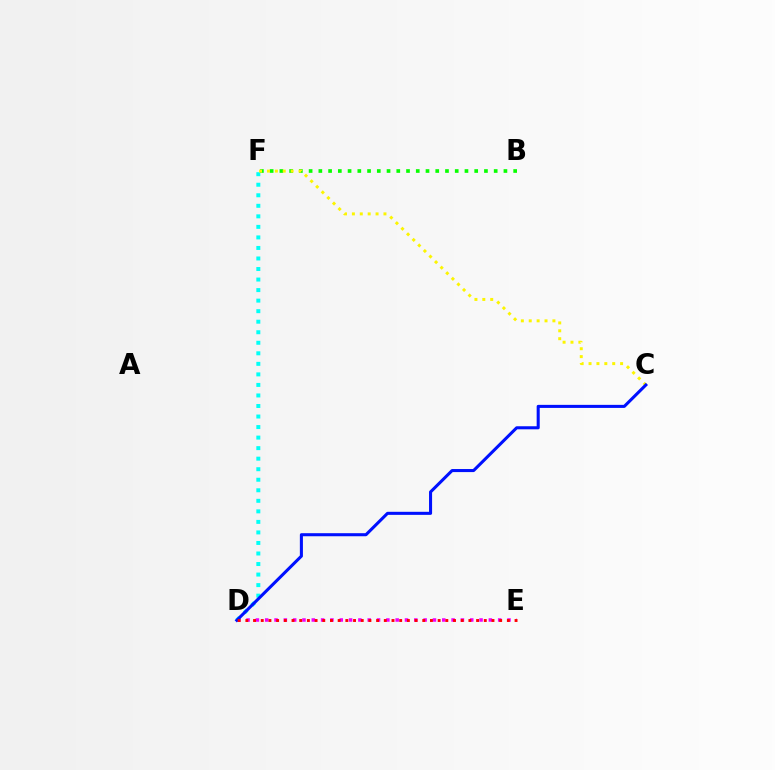{('D', 'F'): [{'color': '#00fff6', 'line_style': 'dotted', 'thickness': 2.86}], ('D', 'E'): [{'color': '#ee00ff', 'line_style': 'dotted', 'thickness': 2.53}, {'color': '#ff0000', 'line_style': 'dotted', 'thickness': 2.09}], ('B', 'F'): [{'color': '#08ff00', 'line_style': 'dotted', 'thickness': 2.65}], ('C', 'F'): [{'color': '#fcf500', 'line_style': 'dotted', 'thickness': 2.14}], ('C', 'D'): [{'color': '#0010ff', 'line_style': 'solid', 'thickness': 2.2}]}